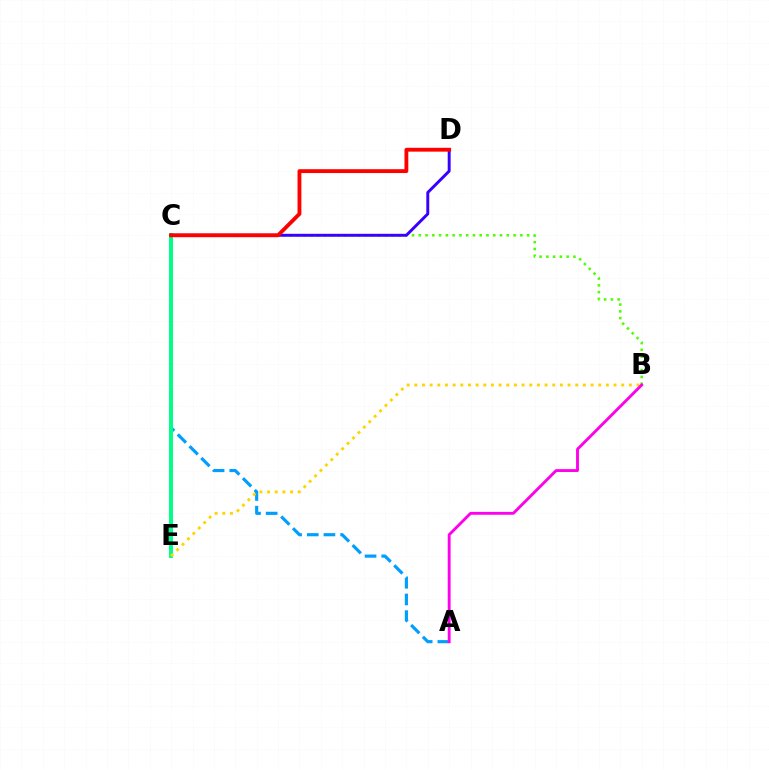{('A', 'C'): [{'color': '#009eff', 'line_style': 'dashed', 'thickness': 2.26}], ('B', 'C'): [{'color': '#4fff00', 'line_style': 'dotted', 'thickness': 1.84}], ('C', 'E'): [{'color': '#00ff86', 'line_style': 'solid', 'thickness': 2.85}], ('C', 'D'): [{'color': '#3700ff', 'line_style': 'solid', 'thickness': 2.12}, {'color': '#ff0000', 'line_style': 'solid', 'thickness': 2.77}], ('B', 'E'): [{'color': '#ffd500', 'line_style': 'dotted', 'thickness': 2.08}], ('A', 'B'): [{'color': '#ff00ed', 'line_style': 'solid', 'thickness': 2.07}]}